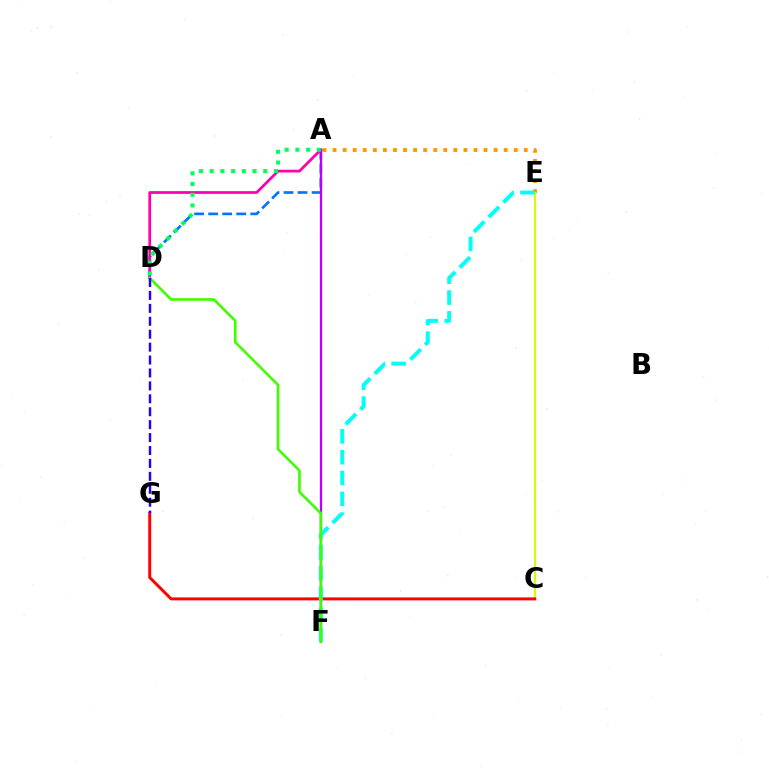{('A', 'E'): [{'color': '#ff9400', 'line_style': 'dotted', 'thickness': 2.73}], ('A', 'D'): [{'color': '#0074ff', 'line_style': 'dashed', 'thickness': 1.91}, {'color': '#ff00ac', 'line_style': 'solid', 'thickness': 1.97}, {'color': '#00ff5c', 'line_style': 'dotted', 'thickness': 2.91}], ('C', 'E'): [{'color': '#d1ff00', 'line_style': 'solid', 'thickness': 1.53}], ('A', 'F'): [{'color': '#b900ff', 'line_style': 'solid', 'thickness': 1.67}], ('C', 'G'): [{'color': '#ff0000', 'line_style': 'solid', 'thickness': 2.14}], ('E', 'F'): [{'color': '#00fff6', 'line_style': 'dashed', 'thickness': 2.83}], ('D', 'F'): [{'color': '#3dff00', 'line_style': 'solid', 'thickness': 1.89}], ('D', 'G'): [{'color': '#2500ff', 'line_style': 'dashed', 'thickness': 1.76}]}